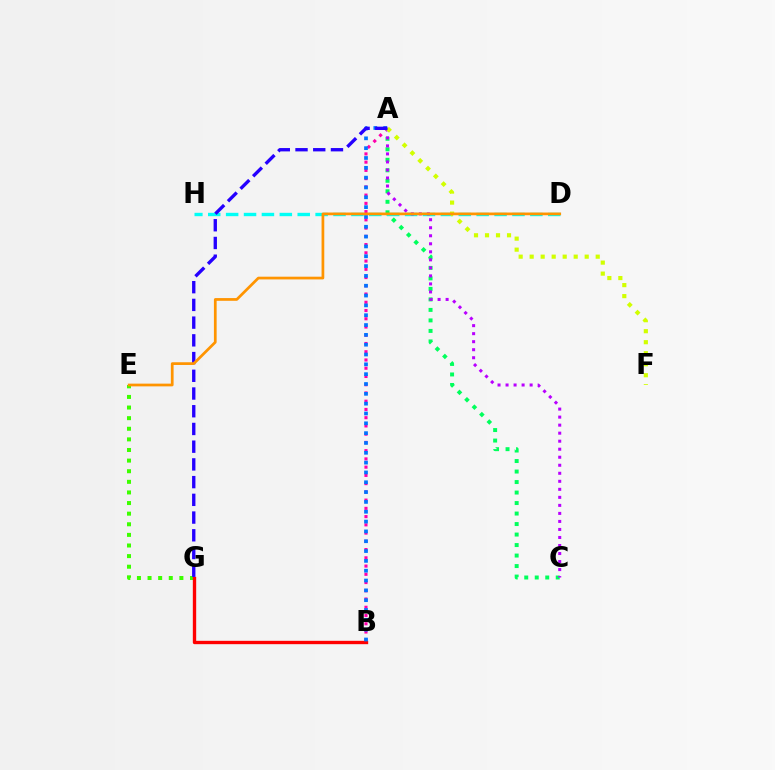{('A', 'B'): [{'color': '#ff00ac', 'line_style': 'dotted', 'thickness': 2.24}, {'color': '#0074ff', 'line_style': 'dotted', 'thickness': 2.67}], ('D', 'H'): [{'color': '#00fff6', 'line_style': 'dashed', 'thickness': 2.43}], ('E', 'G'): [{'color': '#3dff00', 'line_style': 'dotted', 'thickness': 2.88}], ('B', 'G'): [{'color': '#ff0000', 'line_style': 'solid', 'thickness': 2.41}], ('A', 'C'): [{'color': '#00ff5c', 'line_style': 'dotted', 'thickness': 2.85}, {'color': '#b900ff', 'line_style': 'dotted', 'thickness': 2.18}], ('A', 'F'): [{'color': '#d1ff00', 'line_style': 'dotted', 'thickness': 2.99}], ('A', 'G'): [{'color': '#2500ff', 'line_style': 'dashed', 'thickness': 2.41}], ('D', 'E'): [{'color': '#ff9400', 'line_style': 'solid', 'thickness': 1.96}]}